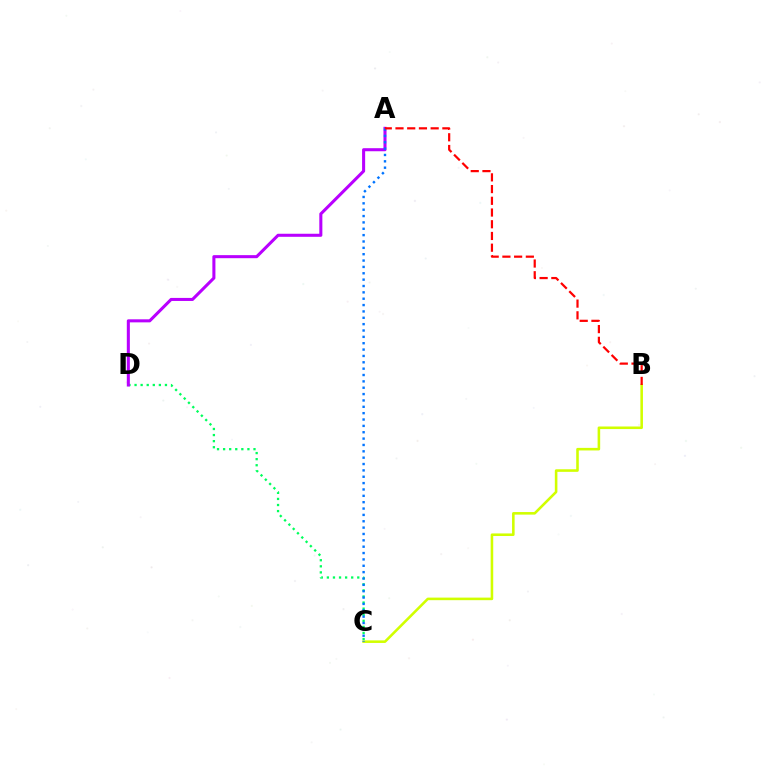{('B', 'C'): [{'color': '#d1ff00', 'line_style': 'solid', 'thickness': 1.85}], ('C', 'D'): [{'color': '#00ff5c', 'line_style': 'dotted', 'thickness': 1.65}], ('A', 'D'): [{'color': '#b900ff', 'line_style': 'solid', 'thickness': 2.2}], ('A', 'C'): [{'color': '#0074ff', 'line_style': 'dotted', 'thickness': 1.73}], ('A', 'B'): [{'color': '#ff0000', 'line_style': 'dashed', 'thickness': 1.59}]}